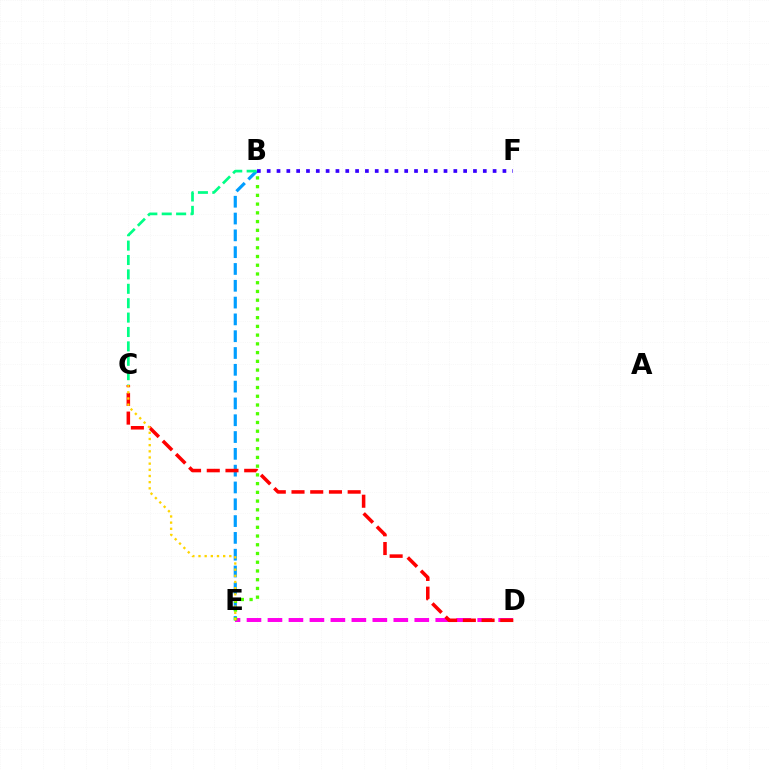{('B', 'E'): [{'color': '#009eff', 'line_style': 'dashed', 'thickness': 2.28}, {'color': '#4fff00', 'line_style': 'dotted', 'thickness': 2.37}], ('D', 'E'): [{'color': '#ff00ed', 'line_style': 'dashed', 'thickness': 2.85}], ('B', 'C'): [{'color': '#00ff86', 'line_style': 'dashed', 'thickness': 1.96}], ('B', 'F'): [{'color': '#3700ff', 'line_style': 'dotted', 'thickness': 2.67}], ('C', 'D'): [{'color': '#ff0000', 'line_style': 'dashed', 'thickness': 2.54}], ('C', 'E'): [{'color': '#ffd500', 'line_style': 'dotted', 'thickness': 1.68}]}